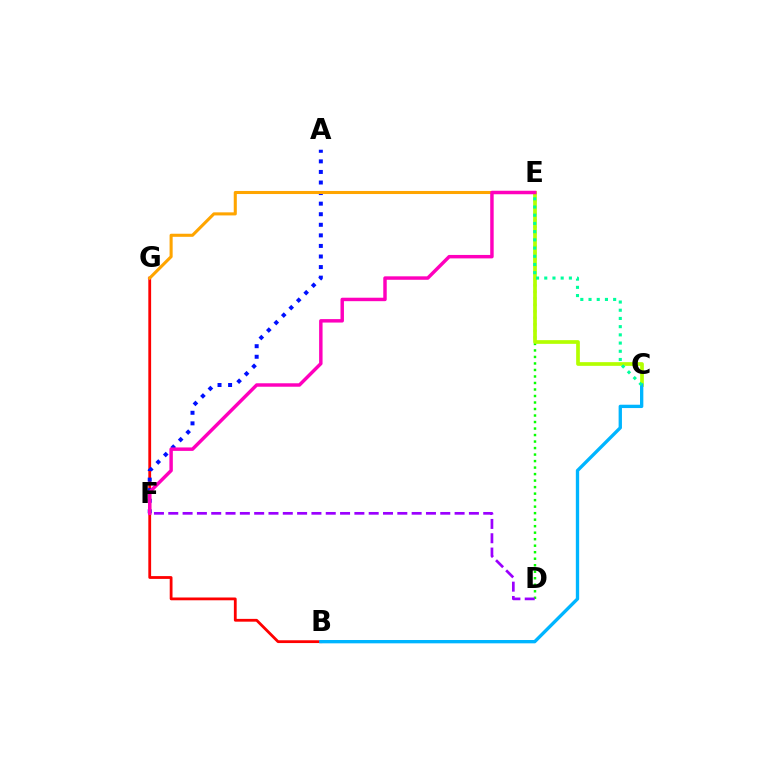{('D', 'E'): [{'color': '#08ff00', 'line_style': 'dotted', 'thickness': 1.77}], ('B', 'G'): [{'color': '#ff0000', 'line_style': 'solid', 'thickness': 2.01}], ('A', 'F'): [{'color': '#0010ff', 'line_style': 'dotted', 'thickness': 2.87}], ('C', 'E'): [{'color': '#b3ff00', 'line_style': 'solid', 'thickness': 2.66}, {'color': '#00ff9d', 'line_style': 'dotted', 'thickness': 2.23}], ('B', 'C'): [{'color': '#00b5ff', 'line_style': 'solid', 'thickness': 2.4}], ('E', 'G'): [{'color': '#ffa500', 'line_style': 'solid', 'thickness': 2.21}], ('D', 'F'): [{'color': '#9b00ff', 'line_style': 'dashed', 'thickness': 1.94}], ('E', 'F'): [{'color': '#ff00bd', 'line_style': 'solid', 'thickness': 2.49}]}